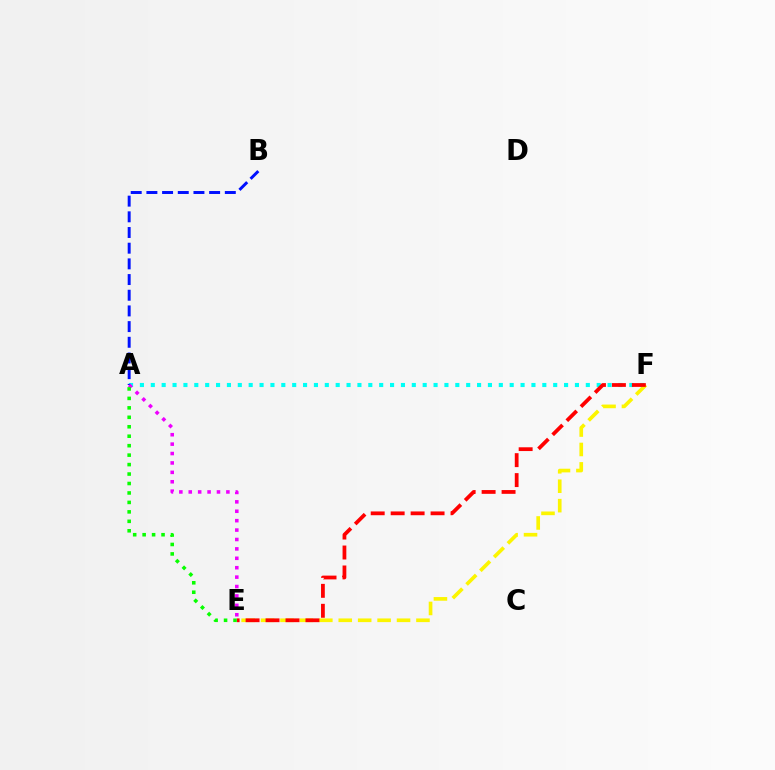{('A', 'F'): [{'color': '#00fff6', 'line_style': 'dotted', 'thickness': 2.95}], ('E', 'F'): [{'color': '#fcf500', 'line_style': 'dashed', 'thickness': 2.64}, {'color': '#ff0000', 'line_style': 'dashed', 'thickness': 2.71}], ('A', 'B'): [{'color': '#0010ff', 'line_style': 'dashed', 'thickness': 2.13}], ('A', 'E'): [{'color': '#ee00ff', 'line_style': 'dotted', 'thickness': 2.56}, {'color': '#08ff00', 'line_style': 'dotted', 'thickness': 2.57}]}